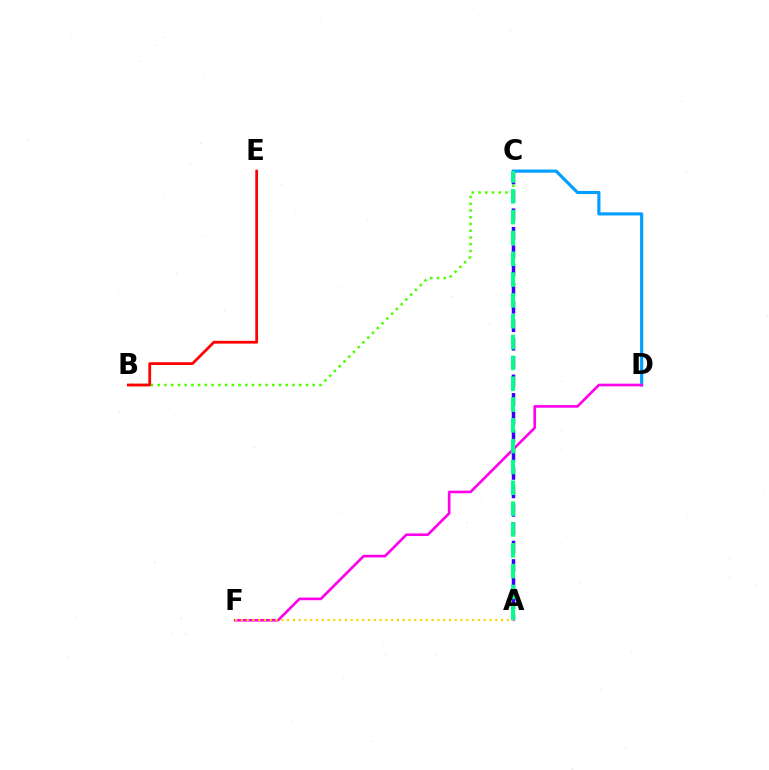{('A', 'C'): [{'color': '#3700ff', 'line_style': 'dashed', 'thickness': 2.51}, {'color': '#00ff86', 'line_style': 'dashed', 'thickness': 2.83}], ('C', 'D'): [{'color': '#009eff', 'line_style': 'solid', 'thickness': 2.26}], ('B', 'C'): [{'color': '#4fff00', 'line_style': 'dotted', 'thickness': 1.83}], ('D', 'F'): [{'color': '#ff00ed', 'line_style': 'solid', 'thickness': 1.9}], ('B', 'E'): [{'color': '#ff0000', 'line_style': 'solid', 'thickness': 1.99}], ('A', 'F'): [{'color': '#ffd500', 'line_style': 'dotted', 'thickness': 1.57}]}